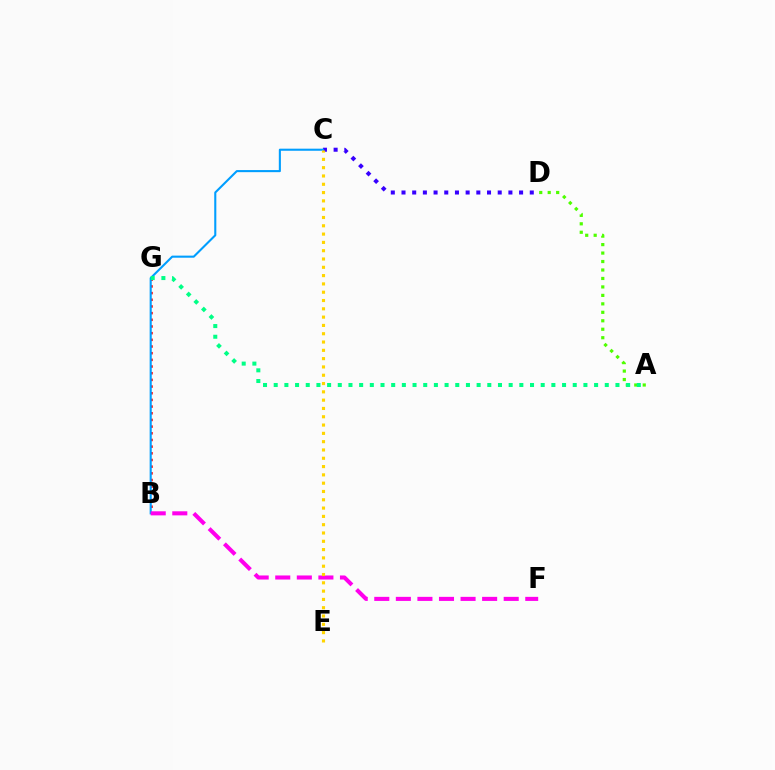{('C', 'D'): [{'color': '#3700ff', 'line_style': 'dotted', 'thickness': 2.9}], ('A', 'D'): [{'color': '#4fff00', 'line_style': 'dotted', 'thickness': 2.3}], ('B', 'G'): [{'color': '#ff0000', 'line_style': 'dotted', 'thickness': 1.81}], ('B', 'C'): [{'color': '#009eff', 'line_style': 'solid', 'thickness': 1.51}], ('B', 'F'): [{'color': '#ff00ed', 'line_style': 'dashed', 'thickness': 2.93}], ('C', 'E'): [{'color': '#ffd500', 'line_style': 'dotted', 'thickness': 2.26}], ('A', 'G'): [{'color': '#00ff86', 'line_style': 'dotted', 'thickness': 2.9}]}